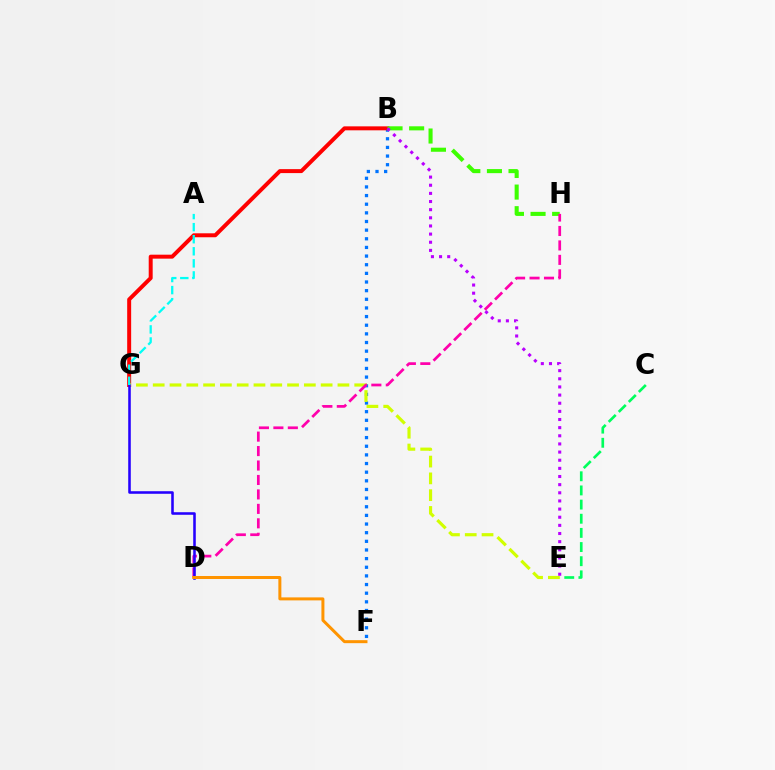{('B', 'F'): [{'color': '#0074ff', 'line_style': 'dotted', 'thickness': 2.35}], ('B', 'G'): [{'color': '#ff0000', 'line_style': 'solid', 'thickness': 2.85}], ('C', 'E'): [{'color': '#00ff5c', 'line_style': 'dashed', 'thickness': 1.92}], ('B', 'H'): [{'color': '#3dff00', 'line_style': 'dashed', 'thickness': 2.93}], ('E', 'G'): [{'color': '#d1ff00', 'line_style': 'dashed', 'thickness': 2.28}], ('D', 'H'): [{'color': '#ff00ac', 'line_style': 'dashed', 'thickness': 1.96}], ('B', 'E'): [{'color': '#b900ff', 'line_style': 'dotted', 'thickness': 2.21}], ('D', 'G'): [{'color': '#2500ff', 'line_style': 'solid', 'thickness': 1.84}], ('A', 'G'): [{'color': '#00fff6', 'line_style': 'dashed', 'thickness': 1.64}], ('D', 'F'): [{'color': '#ff9400', 'line_style': 'solid', 'thickness': 2.16}]}